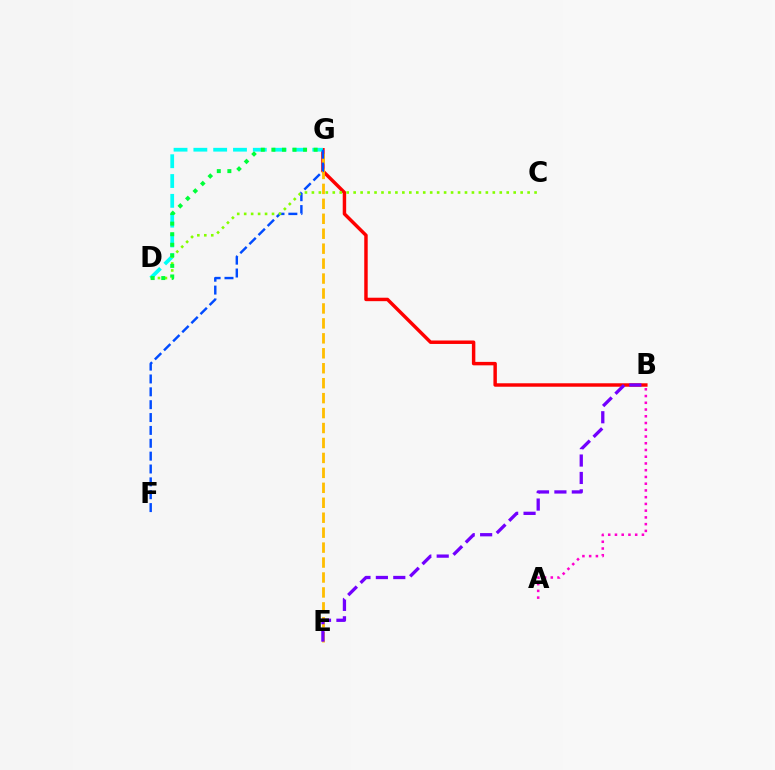{('B', 'G'): [{'color': '#ff0000', 'line_style': 'solid', 'thickness': 2.48}], ('D', 'G'): [{'color': '#00fff6', 'line_style': 'dashed', 'thickness': 2.69}, {'color': '#00ff39', 'line_style': 'dotted', 'thickness': 2.87}], ('E', 'G'): [{'color': '#ffbd00', 'line_style': 'dashed', 'thickness': 2.03}], ('A', 'B'): [{'color': '#ff00cf', 'line_style': 'dotted', 'thickness': 1.83}], ('B', 'E'): [{'color': '#7200ff', 'line_style': 'dashed', 'thickness': 2.37}], ('F', 'G'): [{'color': '#004bff', 'line_style': 'dashed', 'thickness': 1.75}], ('C', 'D'): [{'color': '#84ff00', 'line_style': 'dotted', 'thickness': 1.89}]}